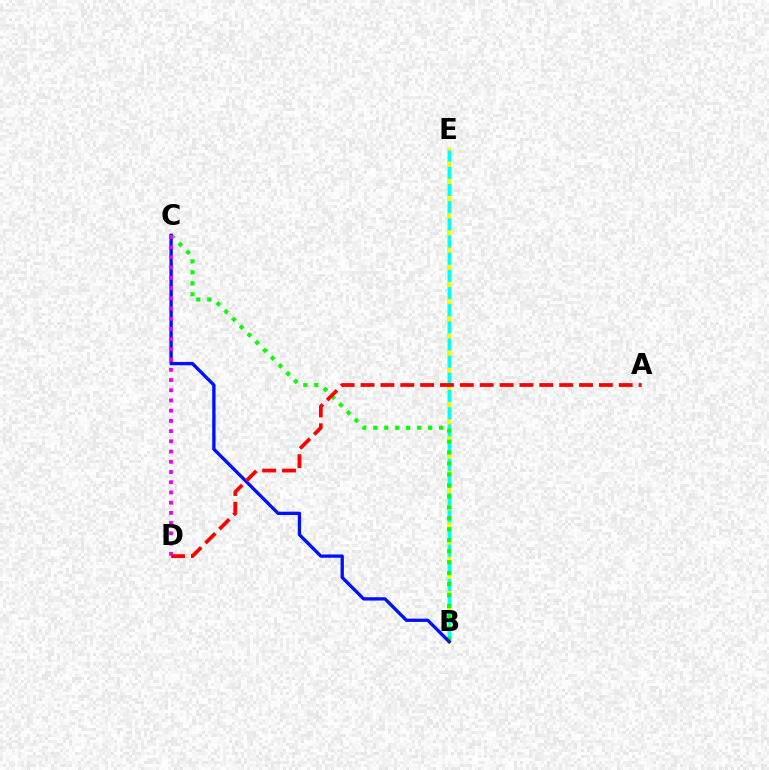{('B', 'E'): [{'color': '#fcf500', 'line_style': 'solid', 'thickness': 2.92}, {'color': '#00fff6', 'line_style': 'dashed', 'thickness': 2.33}], ('B', 'C'): [{'color': '#08ff00', 'line_style': 'dotted', 'thickness': 2.98}, {'color': '#0010ff', 'line_style': 'solid', 'thickness': 2.39}], ('C', 'D'): [{'color': '#ee00ff', 'line_style': 'dotted', 'thickness': 2.78}], ('A', 'D'): [{'color': '#ff0000', 'line_style': 'dashed', 'thickness': 2.7}]}